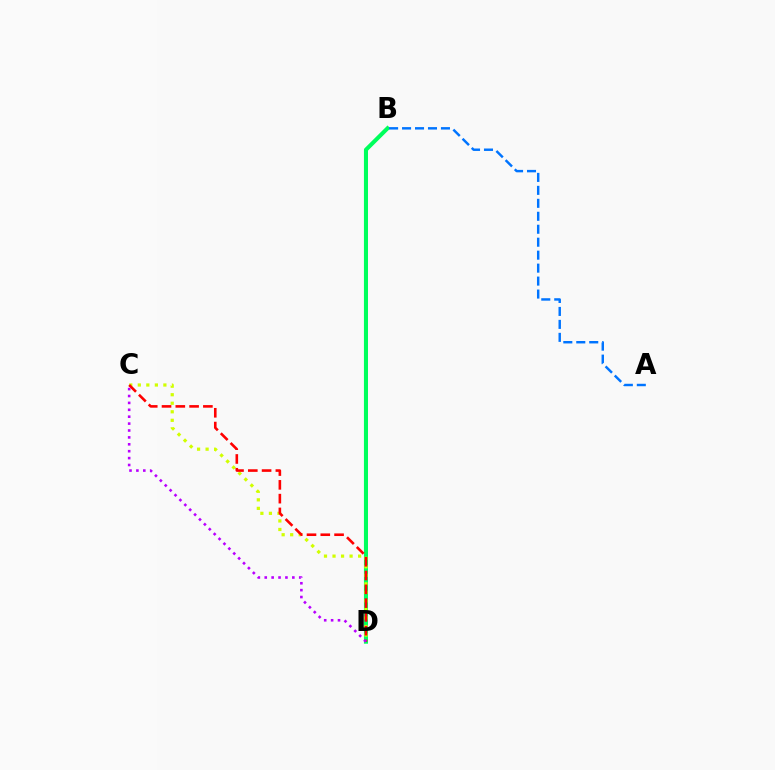{('B', 'D'): [{'color': '#00ff5c', 'line_style': 'solid', 'thickness': 2.93}], ('C', 'D'): [{'color': '#d1ff00', 'line_style': 'dotted', 'thickness': 2.32}, {'color': '#ff0000', 'line_style': 'dashed', 'thickness': 1.87}, {'color': '#b900ff', 'line_style': 'dotted', 'thickness': 1.87}], ('A', 'B'): [{'color': '#0074ff', 'line_style': 'dashed', 'thickness': 1.76}]}